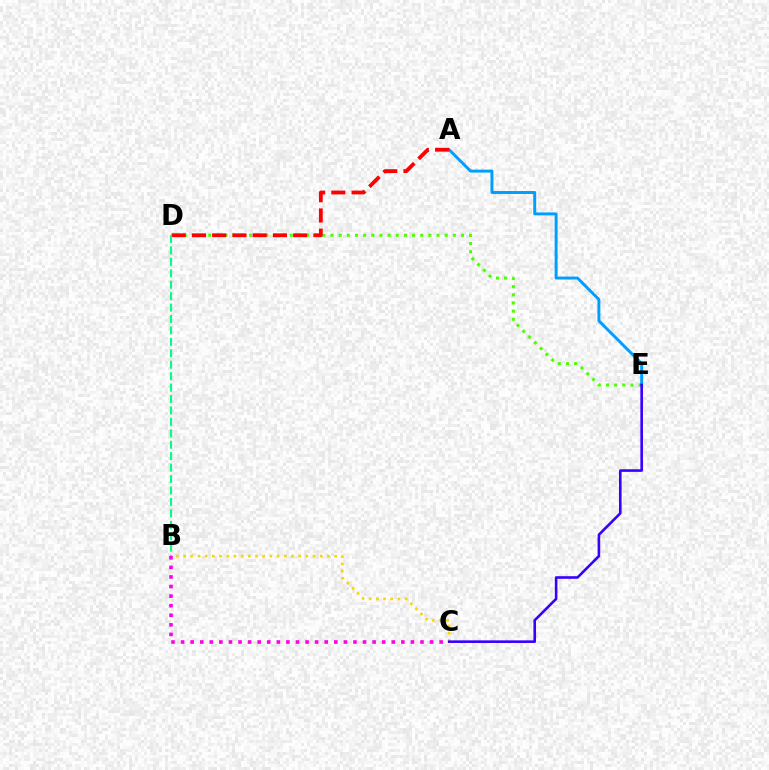{('D', 'E'): [{'color': '#4fff00', 'line_style': 'dotted', 'thickness': 2.22}], ('B', 'C'): [{'color': '#ffd500', 'line_style': 'dotted', 'thickness': 1.95}, {'color': '#ff00ed', 'line_style': 'dotted', 'thickness': 2.6}], ('A', 'E'): [{'color': '#009eff', 'line_style': 'solid', 'thickness': 2.12}], ('A', 'D'): [{'color': '#ff0000', 'line_style': 'dashed', 'thickness': 2.75}], ('B', 'D'): [{'color': '#00ff86', 'line_style': 'dashed', 'thickness': 1.55}], ('C', 'E'): [{'color': '#3700ff', 'line_style': 'solid', 'thickness': 1.88}]}